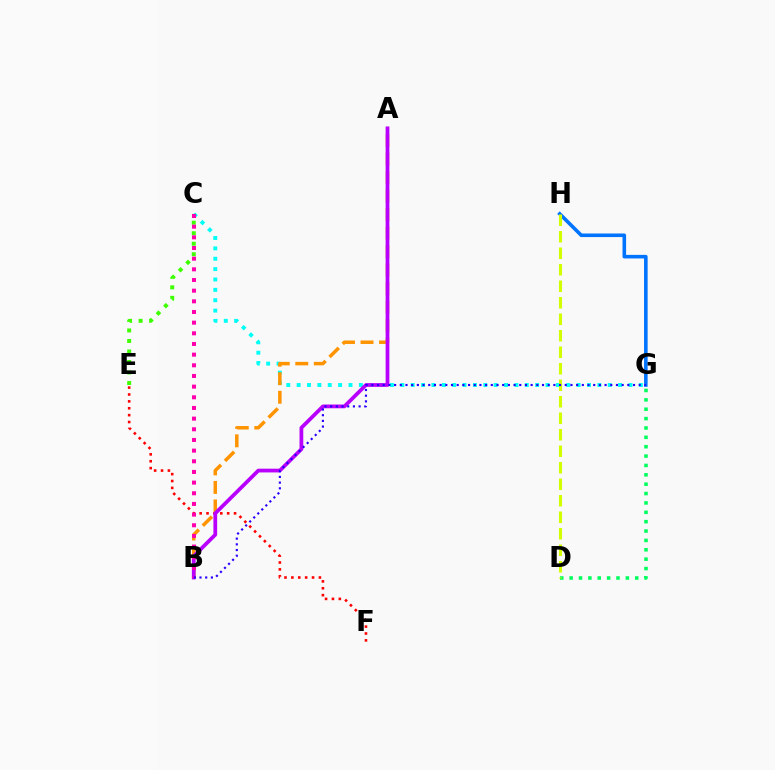{('D', 'G'): [{'color': '#00ff5c', 'line_style': 'dotted', 'thickness': 2.55}], ('C', 'E'): [{'color': '#3dff00', 'line_style': 'dotted', 'thickness': 2.86}], ('G', 'H'): [{'color': '#0074ff', 'line_style': 'solid', 'thickness': 2.58}], ('C', 'G'): [{'color': '#00fff6', 'line_style': 'dotted', 'thickness': 2.82}], ('D', 'H'): [{'color': '#d1ff00', 'line_style': 'dashed', 'thickness': 2.24}], ('E', 'F'): [{'color': '#ff0000', 'line_style': 'dotted', 'thickness': 1.87}], ('A', 'B'): [{'color': '#ff9400', 'line_style': 'dashed', 'thickness': 2.52}, {'color': '#b900ff', 'line_style': 'solid', 'thickness': 2.7}], ('B', 'C'): [{'color': '#ff00ac', 'line_style': 'dotted', 'thickness': 2.9}], ('B', 'G'): [{'color': '#2500ff', 'line_style': 'dotted', 'thickness': 1.55}]}